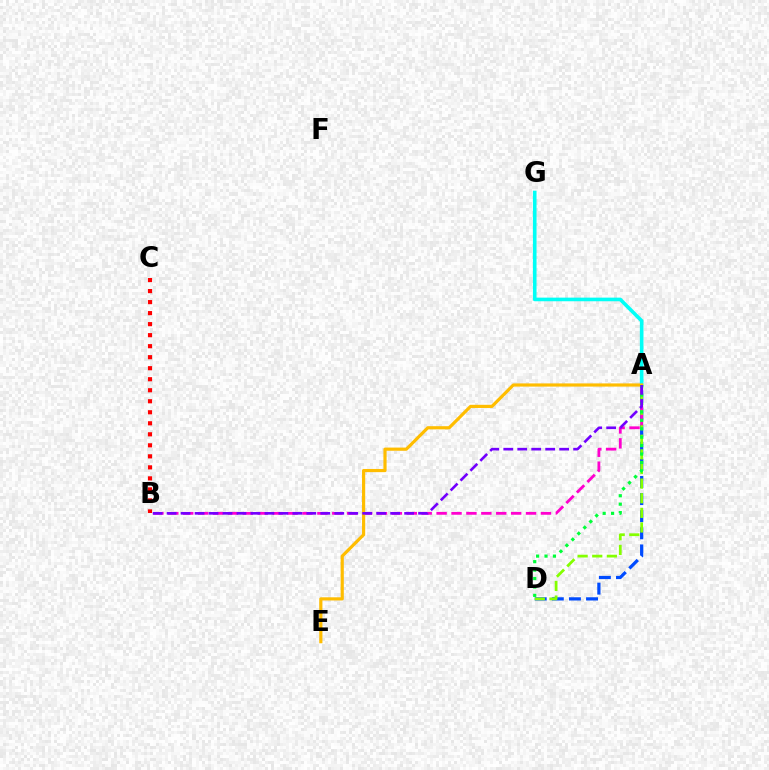{('B', 'C'): [{'color': '#ff0000', 'line_style': 'dotted', 'thickness': 2.99}], ('A', 'D'): [{'color': '#004bff', 'line_style': 'dashed', 'thickness': 2.32}, {'color': '#84ff00', 'line_style': 'dashed', 'thickness': 1.99}, {'color': '#00ff39', 'line_style': 'dotted', 'thickness': 2.29}], ('A', 'B'): [{'color': '#ff00cf', 'line_style': 'dashed', 'thickness': 2.02}, {'color': '#7200ff', 'line_style': 'dashed', 'thickness': 1.9}], ('A', 'G'): [{'color': '#00fff6', 'line_style': 'solid', 'thickness': 2.61}], ('A', 'E'): [{'color': '#ffbd00', 'line_style': 'solid', 'thickness': 2.29}]}